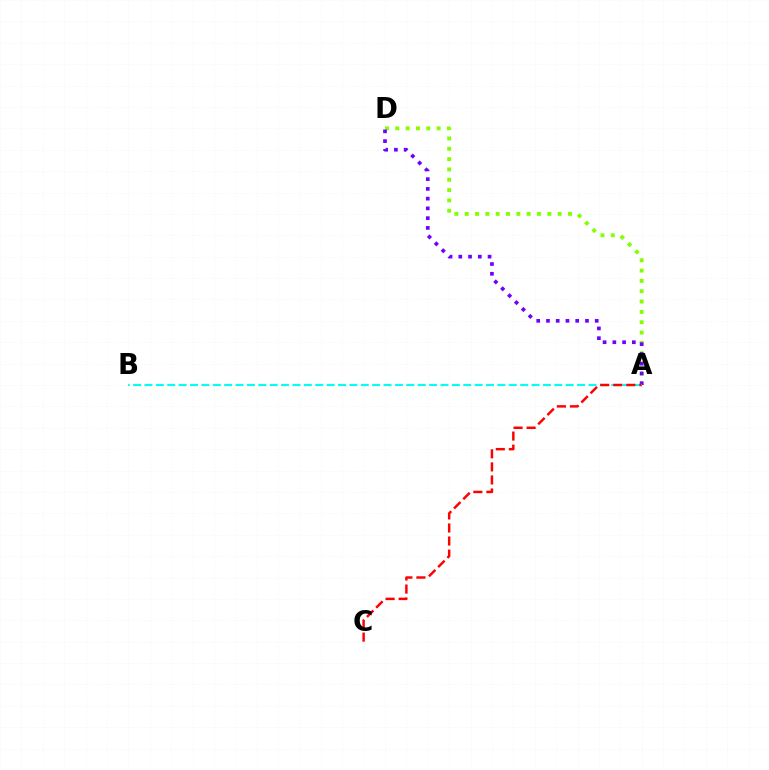{('A', 'D'): [{'color': '#84ff00', 'line_style': 'dotted', 'thickness': 2.81}, {'color': '#7200ff', 'line_style': 'dotted', 'thickness': 2.65}], ('A', 'B'): [{'color': '#00fff6', 'line_style': 'dashed', 'thickness': 1.55}], ('A', 'C'): [{'color': '#ff0000', 'line_style': 'dashed', 'thickness': 1.77}]}